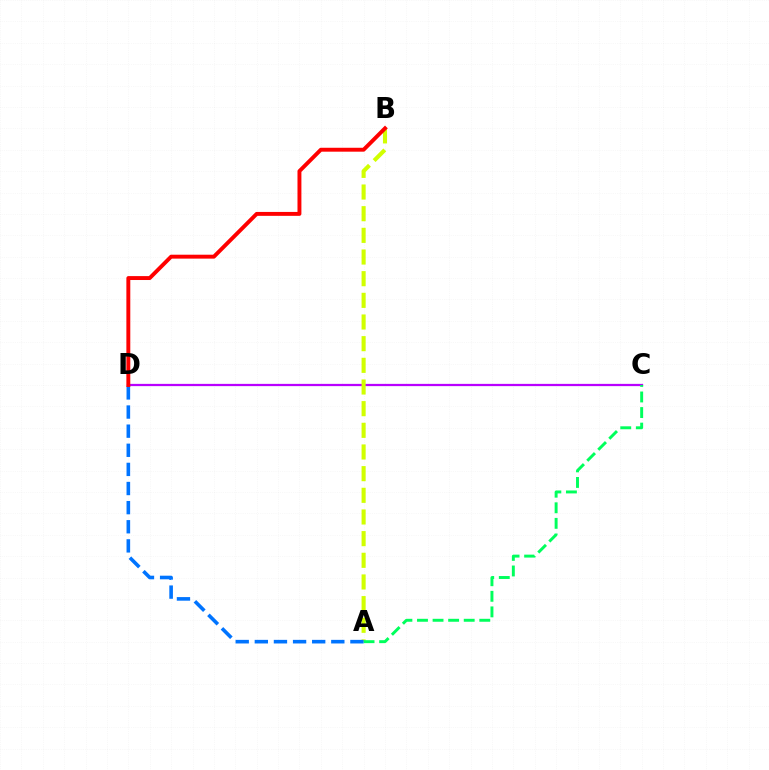{('C', 'D'): [{'color': '#b900ff', 'line_style': 'solid', 'thickness': 1.62}], ('A', 'B'): [{'color': '#d1ff00', 'line_style': 'dashed', 'thickness': 2.94}], ('A', 'C'): [{'color': '#00ff5c', 'line_style': 'dashed', 'thickness': 2.12}], ('A', 'D'): [{'color': '#0074ff', 'line_style': 'dashed', 'thickness': 2.6}], ('B', 'D'): [{'color': '#ff0000', 'line_style': 'solid', 'thickness': 2.82}]}